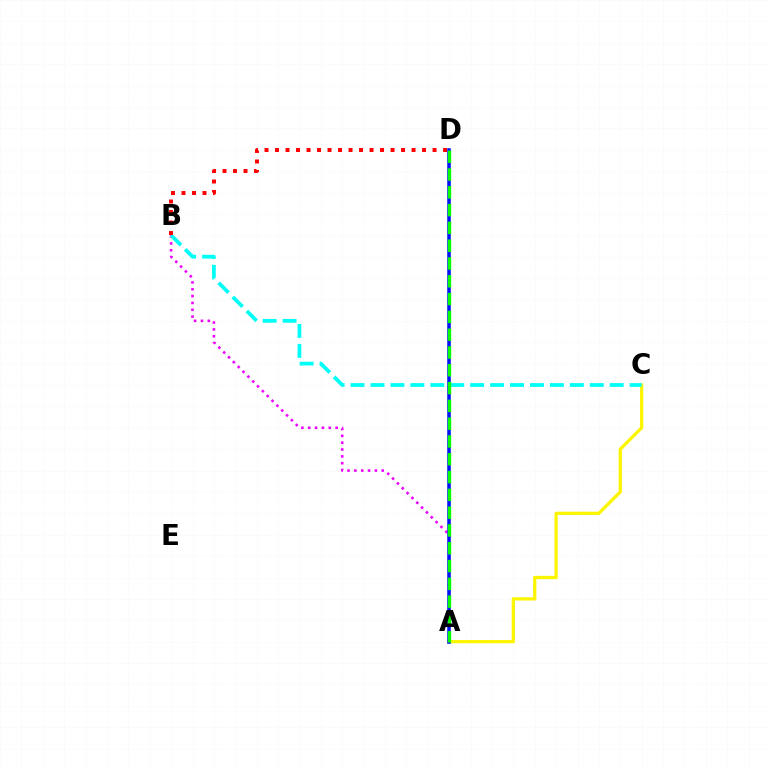{('A', 'B'): [{'color': '#ee00ff', 'line_style': 'dotted', 'thickness': 1.86}], ('A', 'C'): [{'color': '#fcf500', 'line_style': 'solid', 'thickness': 2.35}], ('A', 'D'): [{'color': '#0010ff', 'line_style': 'solid', 'thickness': 2.53}, {'color': '#08ff00', 'line_style': 'dashed', 'thickness': 2.42}], ('B', 'C'): [{'color': '#00fff6', 'line_style': 'dashed', 'thickness': 2.71}], ('B', 'D'): [{'color': '#ff0000', 'line_style': 'dotted', 'thickness': 2.85}]}